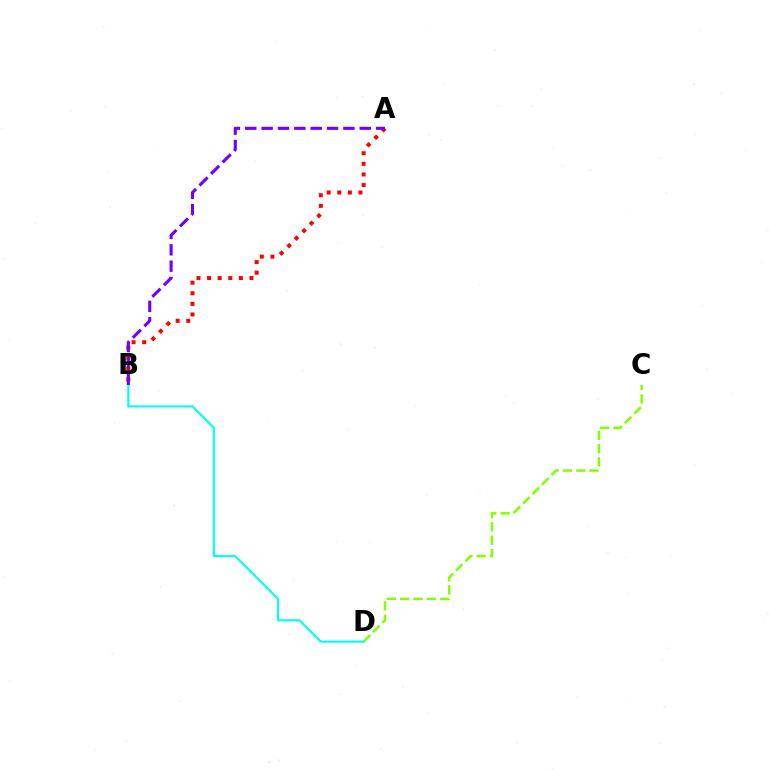{('C', 'D'): [{'color': '#84ff00', 'line_style': 'dashed', 'thickness': 1.81}], ('B', 'D'): [{'color': '#00fff6', 'line_style': 'solid', 'thickness': 1.53}], ('A', 'B'): [{'color': '#ff0000', 'line_style': 'dotted', 'thickness': 2.88}, {'color': '#7200ff', 'line_style': 'dashed', 'thickness': 2.22}]}